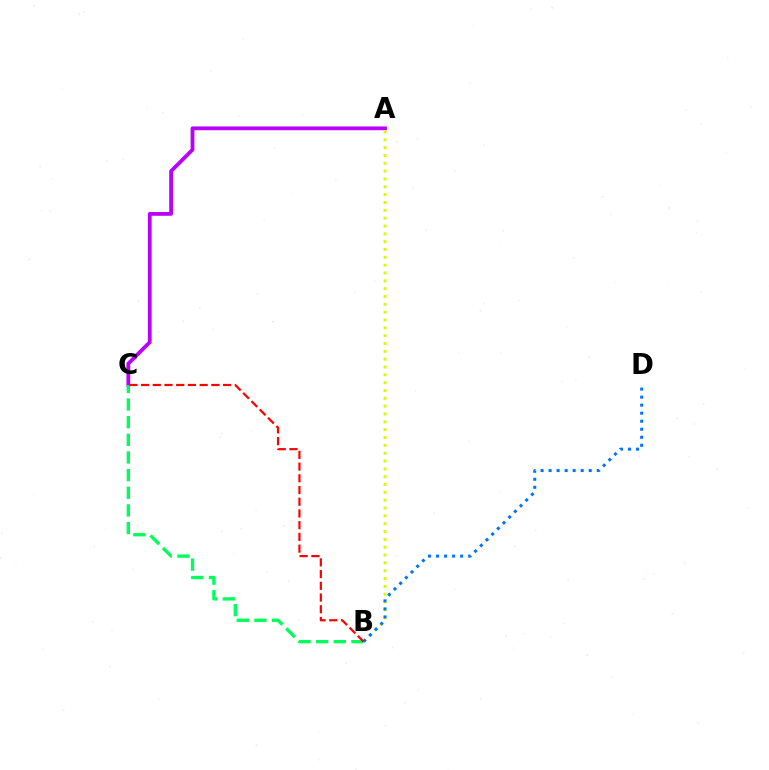{('A', 'C'): [{'color': '#b900ff', 'line_style': 'solid', 'thickness': 2.73}], ('B', 'C'): [{'color': '#00ff5c', 'line_style': 'dashed', 'thickness': 2.4}, {'color': '#ff0000', 'line_style': 'dashed', 'thickness': 1.59}], ('A', 'B'): [{'color': '#d1ff00', 'line_style': 'dotted', 'thickness': 2.13}], ('B', 'D'): [{'color': '#0074ff', 'line_style': 'dotted', 'thickness': 2.18}]}